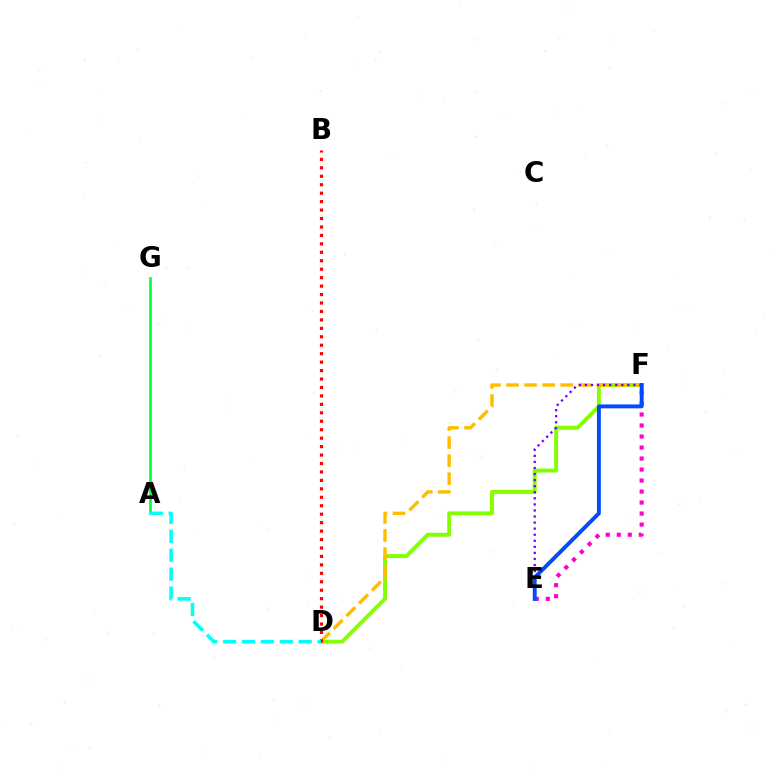{('D', 'F'): [{'color': '#84ff00', 'line_style': 'solid', 'thickness': 2.82}, {'color': '#ffbd00', 'line_style': 'dashed', 'thickness': 2.45}], ('A', 'G'): [{'color': '#00ff39', 'line_style': 'solid', 'thickness': 1.91}], ('E', 'F'): [{'color': '#ff00cf', 'line_style': 'dotted', 'thickness': 2.99}, {'color': '#7200ff', 'line_style': 'dotted', 'thickness': 1.65}, {'color': '#004bff', 'line_style': 'solid', 'thickness': 2.8}], ('B', 'D'): [{'color': '#ff0000', 'line_style': 'dotted', 'thickness': 2.3}], ('A', 'D'): [{'color': '#00fff6', 'line_style': 'dashed', 'thickness': 2.57}]}